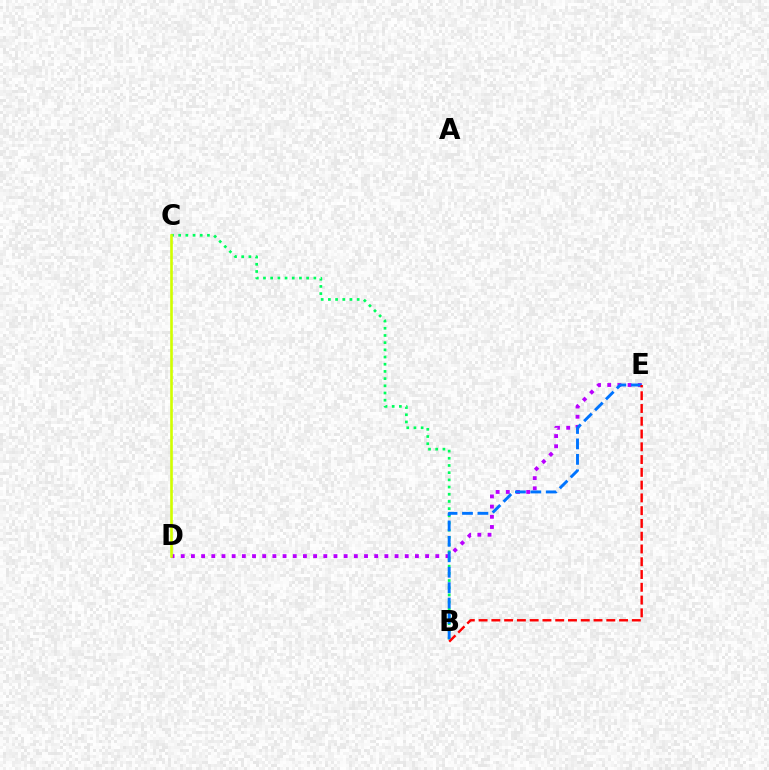{('B', 'C'): [{'color': '#00ff5c', 'line_style': 'dotted', 'thickness': 1.95}], ('D', 'E'): [{'color': '#b900ff', 'line_style': 'dotted', 'thickness': 2.77}], ('B', 'E'): [{'color': '#0074ff', 'line_style': 'dashed', 'thickness': 2.1}, {'color': '#ff0000', 'line_style': 'dashed', 'thickness': 1.73}], ('C', 'D'): [{'color': '#d1ff00', 'line_style': 'solid', 'thickness': 1.9}]}